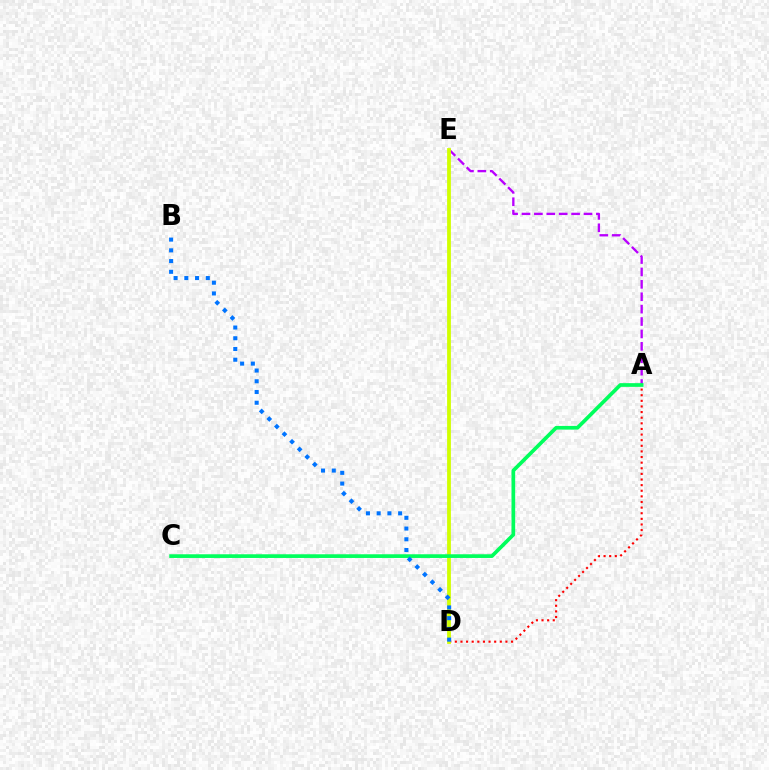{('A', 'D'): [{'color': '#ff0000', 'line_style': 'dotted', 'thickness': 1.53}], ('A', 'E'): [{'color': '#b900ff', 'line_style': 'dashed', 'thickness': 1.68}], ('D', 'E'): [{'color': '#d1ff00', 'line_style': 'solid', 'thickness': 2.73}], ('A', 'C'): [{'color': '#00ff5c', 'line_style': 'solid', 'thickness': 2.66}], ('B', 'D'): [{'color': '#0074ff', 'line_style': 'dotted', 'thickness': 2.92}]}